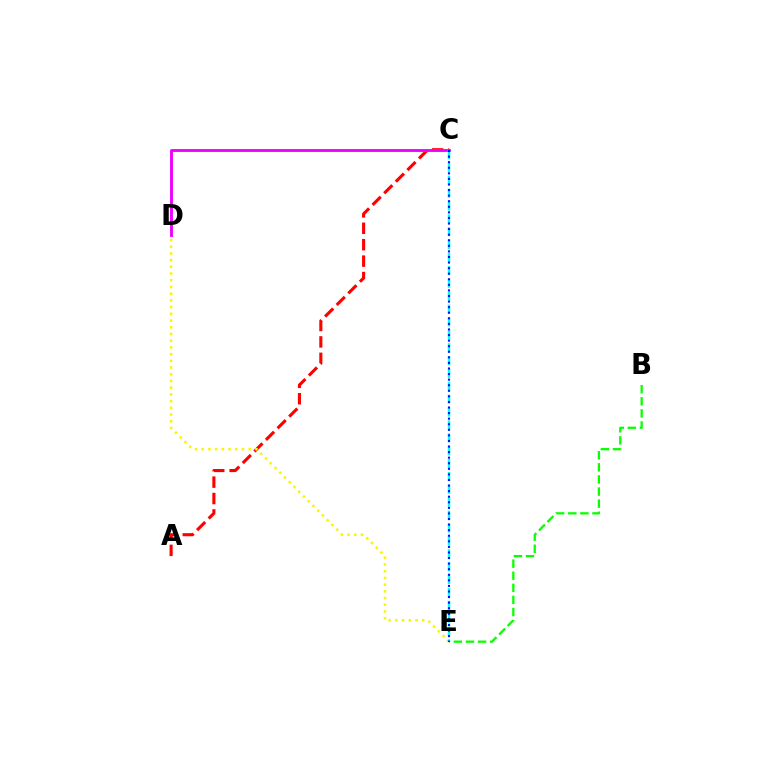{('B', 'E'): [{'color': '#08ff00', 'line_style': 'dashed', 'thickness': 1.64}], ('A', 'C'): [{'color': '#ff0000', 'line_style': 'dashed', 'thickness': 2.23}], ('C', 'D'): [{'color': '#ee00ff', 'line_style': 'solid', 'thickness': 2.06}], ('D', 'E'): [{'color': '#fcf500', 'line_style': 'dotted', 'thickness': 1.82}], ('C', 'E'): [{'color': '#00fff6', 'line_style': 'dashed', 'thickness': 1.75}, {'color': '#0010ff', 'line_style': 'dotted', 'thickness': 1.51}]}